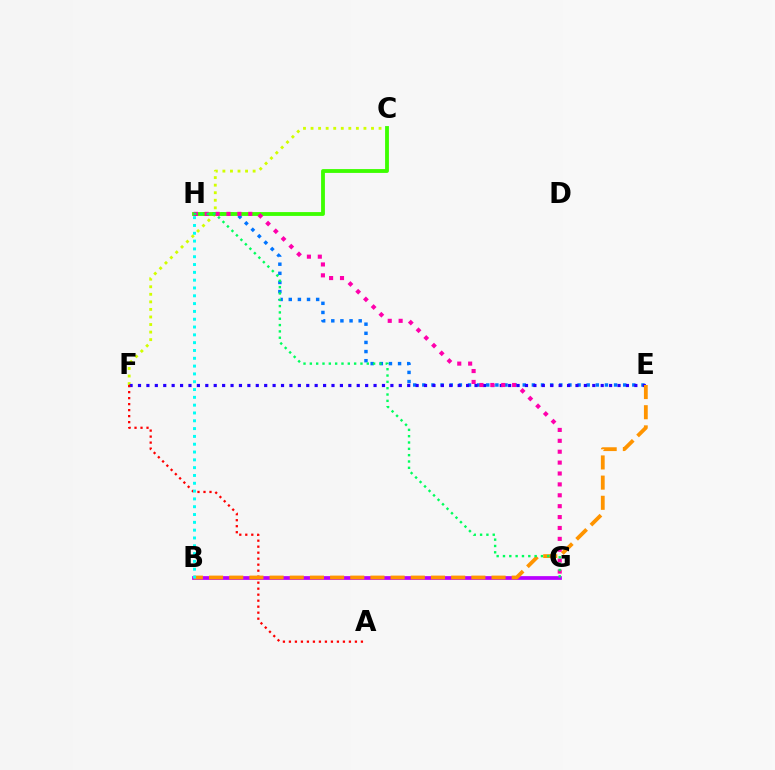{('E', 'H'): [{'color': '#0074ff', 'line_style': 'dotted', 'thickness': 2.48}], ('B', 'G'): [{'color': '#b900ff', 'line_style': 'solid', 'thickness': 2.69}], ('C', 'F'): [{'color': '#d1ff00', 'line_style': 'dotted', 'thickness': 2.05}], ('E', 'F'): [{'color': '#2500ff', 'line_style': 'dotted', 'thickness': 2.29}], ('C', 'H'): [{'color': '#3dff00', 'line_style': 'solid', 'thickness': 2.76}], ('G', 'H'): [{'color': '#ff00ac', 'line_style': 'dotted', 'thickness': 2.96}, {'color': '#00ff5c', 'line_style': 'dotted', 'thickness': 1.72}], ('A', 'F'): [{'color': '#ff0000', 'line_style': 'dotted', 'thickness': 1.63}], ('B', 'E'): [{'color': '#ff9400', 'line_style': 'dashed', 'thickness': 2.74}], ('B', 'H'): [{'color': '#00fff6', 'line_style': 'dotted', 'thickness': 2.12}]}